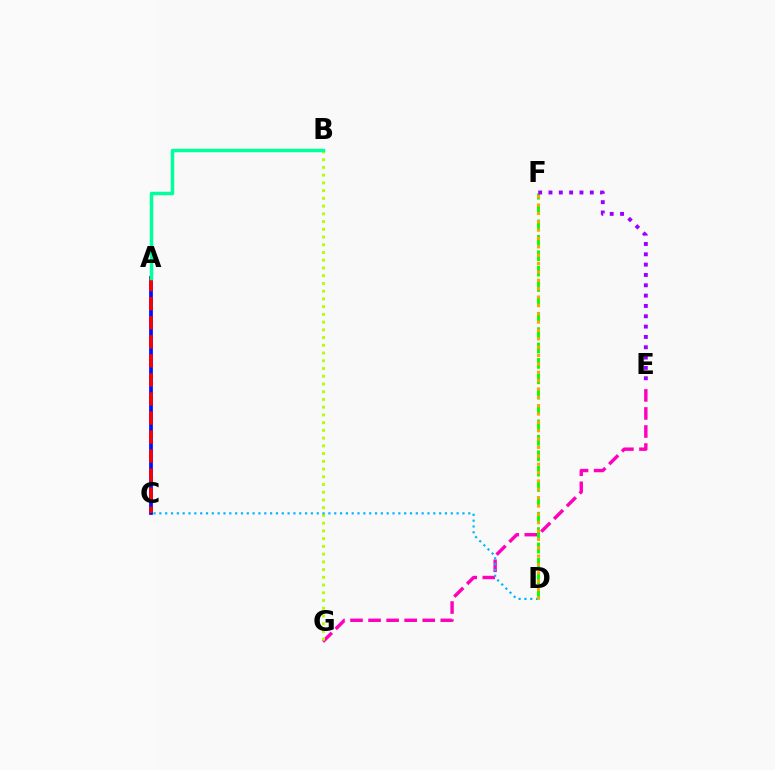{('A', 'C'): [{'color': '#0010ff', 'line_style': 'solid', 'thickness': 2.7}, {'color': '#ff0000', 'line_style': 'dashed', 'thickness': 2.59}], ('E', 'G'): [{'color': '#ff00bd', 'line_style': 'dashed', 'thickness': 2.45}], ('B', 'G'): [{'color': '#b3ff00', 'line_style': 'dotted', 'thickness': 2.1}], ('C', 'D'): [{'color': '#00b5ff', 'line_style': 'dotted', 'thickness': 1.58}], ('D', 'F'): [{'color': '#08ff00', 'line_style': 'dashed', 'thickness': 2.09}, {'color': '#ffa500', 'line_style': 'dotted', 'thickness': 2.27}], ('E', 'F'): [{'color': '#9b00ff', 'line_style': 'dotted', 'thickness': 2.81}], ('A', 'B'): [{'color': '#00ff9d', 'line_style': 'solid', 'thickness': 2.51}]}